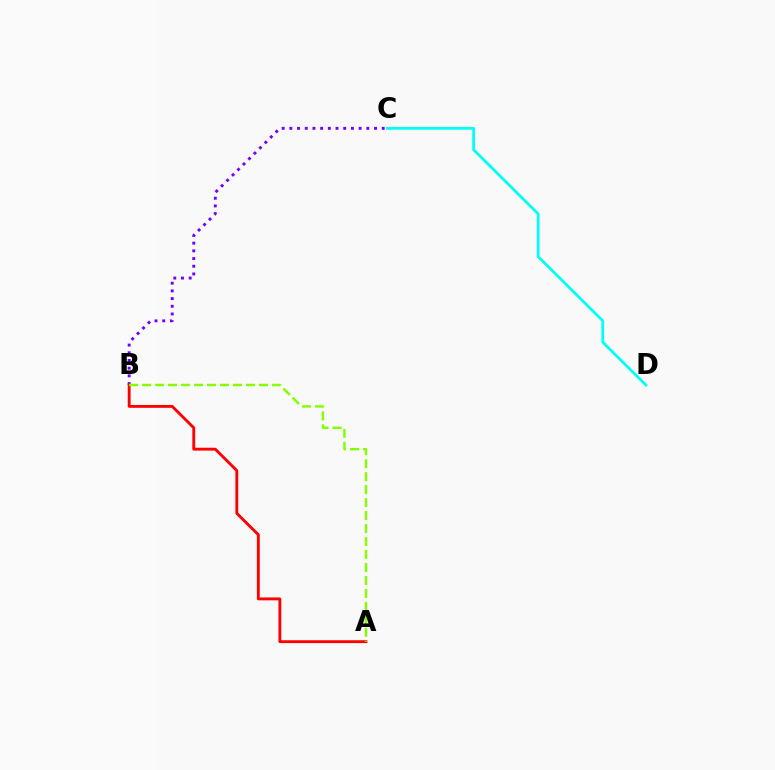{('B', 'C'): [{'color': '#7200ff', 'line_style': 'dotted', 'thickness': 2.09}], ('C', 'D'): [{'color': '#00fff6', 'line_style': 'solid', 'thickness': 2.0}], ('A', 'B'): [{'color': '#ff0000', 'line_style': 'solid', 'thickness': 2.06}, {'color': '#84ff00', 'line_style': 'dashed', 'thickness': 1.76}]}